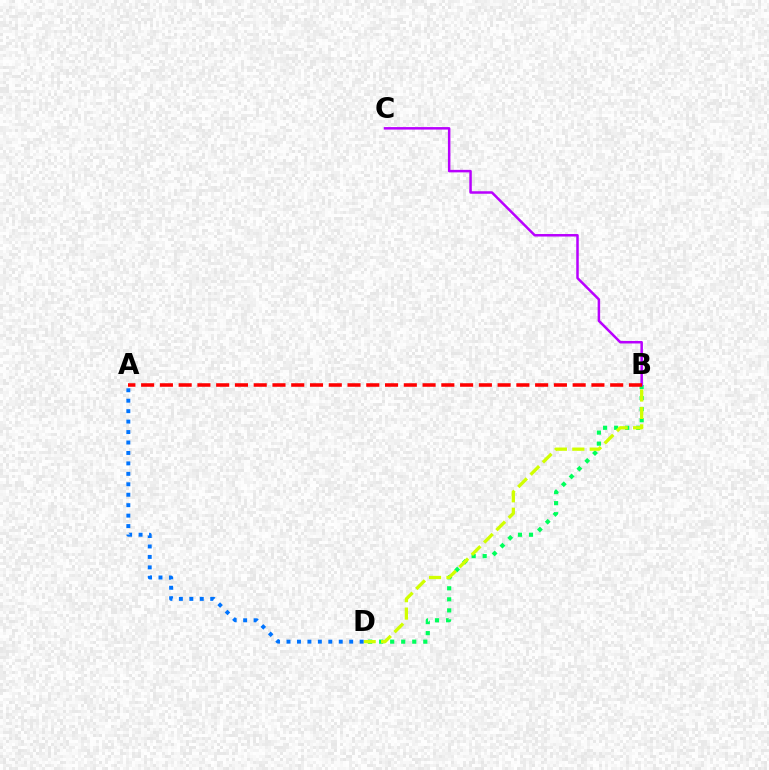{('B', 'D'): [{'color': '#00ff5c', 'line_style': 'dotted', 'thickness': 3.0}, {'color': '#d1ff00', 'line_style': 'dashed', 'thickness': 2.37}], ('B', 'C'): [{'color': '#b900ff', 'line_style': 'solid', 'thickness': 1.8}], ('A', 'D'): [{'color': '#0074ff', 'line_style': 'dotted', 'thickness': 2.84}], ('A', 'B'): [{'color': '#ff0000', 'line_style': 'dashed', 'thickness': 2.55}]}